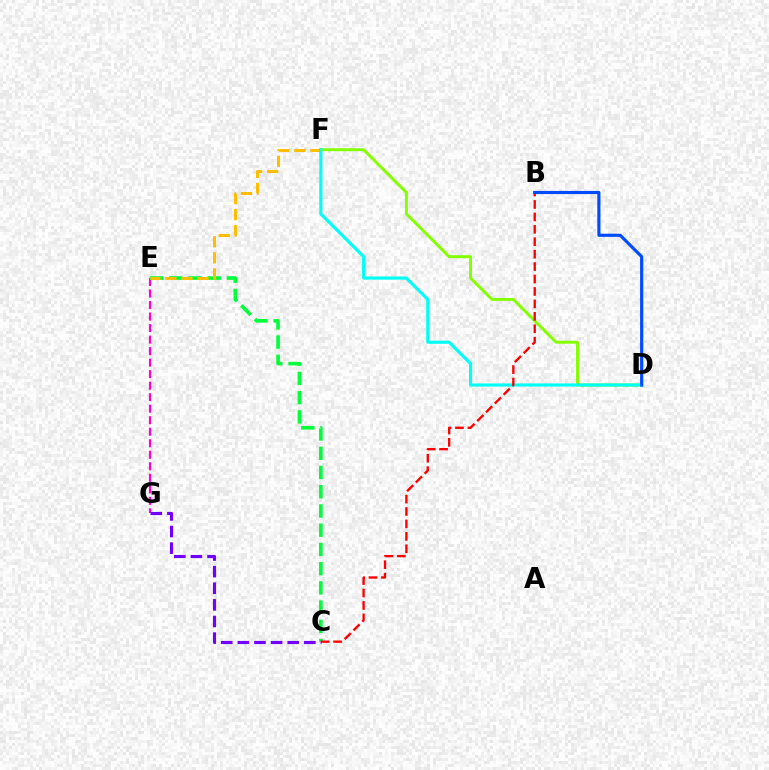{('E', 'G'): [{'color': '#ff00cf', 'line_style': 'dashed', 'thickness': 1.56}], ('C', 'E'): [{'color': '#00ff39', 'line_style': 'dashed', 'thickness': 2.61}], ('D', 'F'): [{'color': '#84ff00', 'line_style': 'solid', 'thickness': 2.11}, {'color': '#00fff6', 'line_style': 'solid', 'thickness': 2.24}], ('C', 'G'): [{'color': '#7200ff', 'line_style': 'dashed', 'thickness': 2.26}], ('E', 'F'): [{'color': '#ffbd00', 'line_style': 'dashed', 'thickness': 2.18}], ('B', 'C'): [{'color': '#ff0000', 'line_style': 'dashed', 'thickness': 1.69}], ('B', 'D'): [{'color': '#004bff', 'line_style': 'solid', 'thickness': 2.27}]}